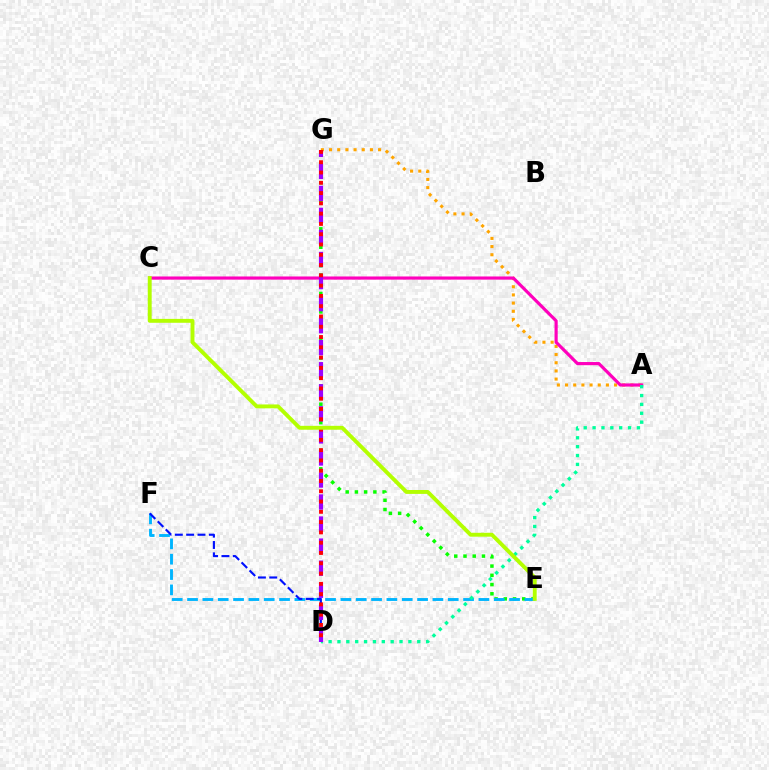{('A', 'G'): [{'color': '#ffa500', 'line_style': 'dotted', 'thickness': 2.22}], ('E', 'G'): [{'color': '#08ff00', 'line_style': 'dotted', 'thickness': 2.51}], ('E', 'F'): [{'color': '#00b5ff', 'line_style': 'dashed', 'thickness': 2.08}], ('A', 'C'): [{'color': '#ff00bd', 'line_style': 'solid', 'thickness': 2.28}], ('A', 'D'): [{'color': '#00ff9d', 'line_style': 'dotted', 'thickness': 2.41}], ('D', 'F'): [{'color': '#0010ff', 'line_style': 'dashed', 'thickness': 1.54}], ('D', 'G'): [{'color': '#9b00ff', 'line_style': 'dashed', 'thickness': 2.99}, {'color': '#ff0000', 'line_style': 'dotted', 'thickness': 2.79}], ('C', 'E'): [{'color': '#b3ff00', 'line_style': 'solid', 'thickness': 2.81}]}